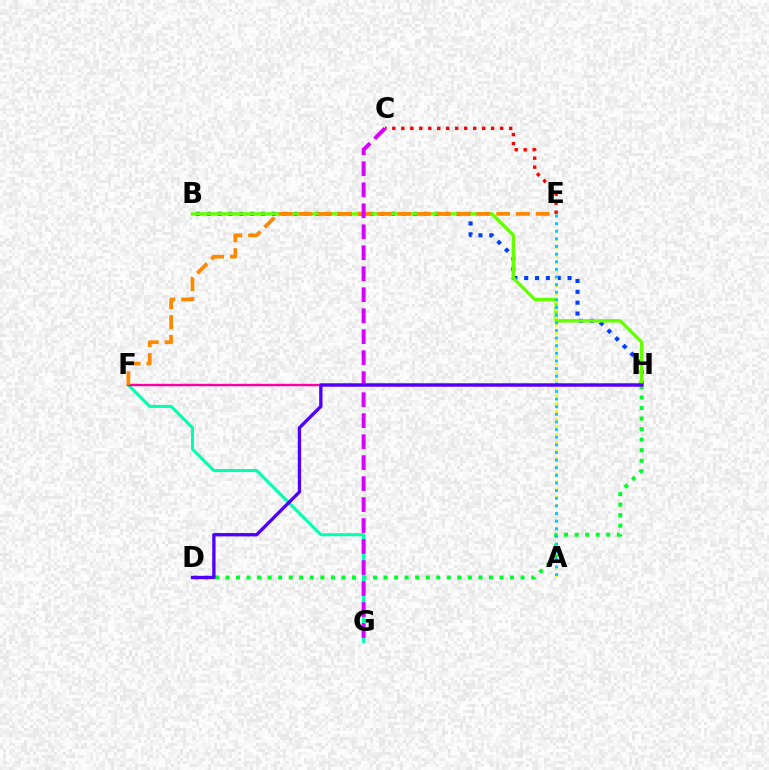{('B', 'H'): [{'color': '#003fff', 'line_style': 'dotted', 'thickness': 2.95}, {'color': '#66ff00', 'line_style': 'solid', 'thickness': 2.43}], ('D', 'H'): [{'color': '#00ff27', 'line_style': 'dotted', 'thickness': 2.86}, {'color': '#4f00ff', 'line_style': 'solid', 'thickness': 2.4}], ('F', 'G'): [{'color': '#00ffaf', 'line_style': 'solid', 'thickness': 2.19}], ('F', 'H'): [{'color': '#ff00a0', 'line_style': 'solid', 'thickness': 1.74}], ('E', 'F'): [{'color': '#ff8800', 'line_style': 'dashed', 'thickness': 2.69}], ('C', 'E'): [{'color': '#ff0000', 'line_style': 'dotted', 'thickness': 2.44}], ('A', 'E'): [{'color': '#eeff00', 'line_style': 'dotted', 'thickness': 2.12}, {'color': '#00c7ff', 'line_style': 'dotted', 'thickness': 2.07}], ('C', 'G'): [{'color': '#d600ff', 'line_style': 'dashed', 'thickness': 2.85}]}